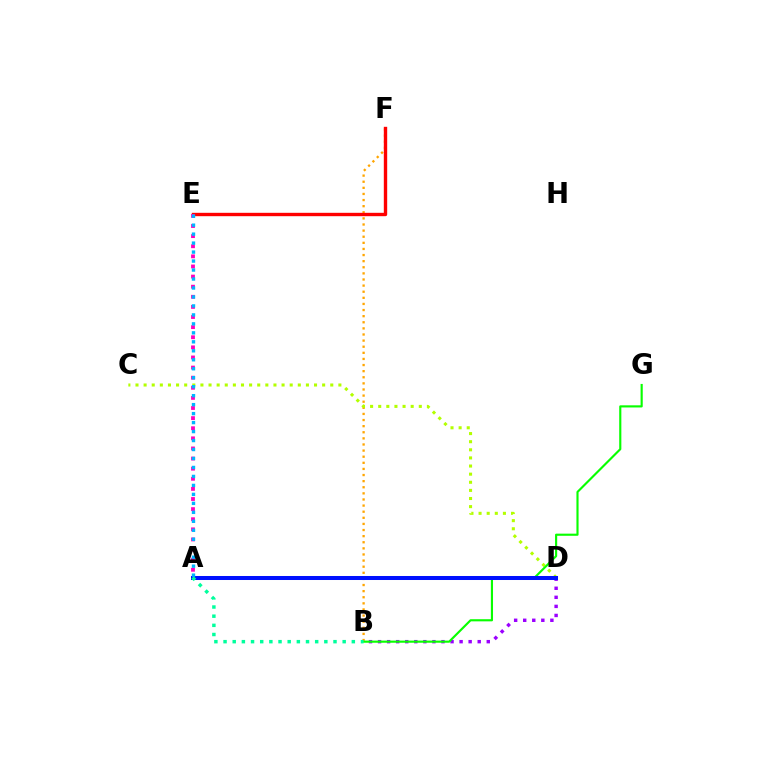{('B', 'F'): [{'color': '#ffa500', 'line_style': 'dotted', 'thickness': 1.66}], ('C', 'D'): [{'color': '#b3ff00', 'line_style': 'dotted', 'thickness': 2.2}], ('B', 'D'): [{'color': '#9b00ff', 'line_style': 'dotted', 'thickness': 2.46}], ('B', 'G'): [{'color': '#08ff00', 'line_style': 'solid', 'thickness': 1.54}], ('A', 'D'): [{'color': '#0010ff', 'line_style': 'solid', 'thickness': 2.89}], ('A', 'B'): [{'color': '#00ff9d', 'line_style': 'dotted', 'thickness': 2.49}], ('E', 'F'): [{'color': '#ff0000', 'line_style': 'solid', 'thickness': 2.43}], ('A', 'E'): [{'color': '#ff00bd', 'line_style': 'dotted', 'thickness': 2.75}, {'color': '#00b5ff', 'line_style': 'dotted', 'thickness': 2.44}]}